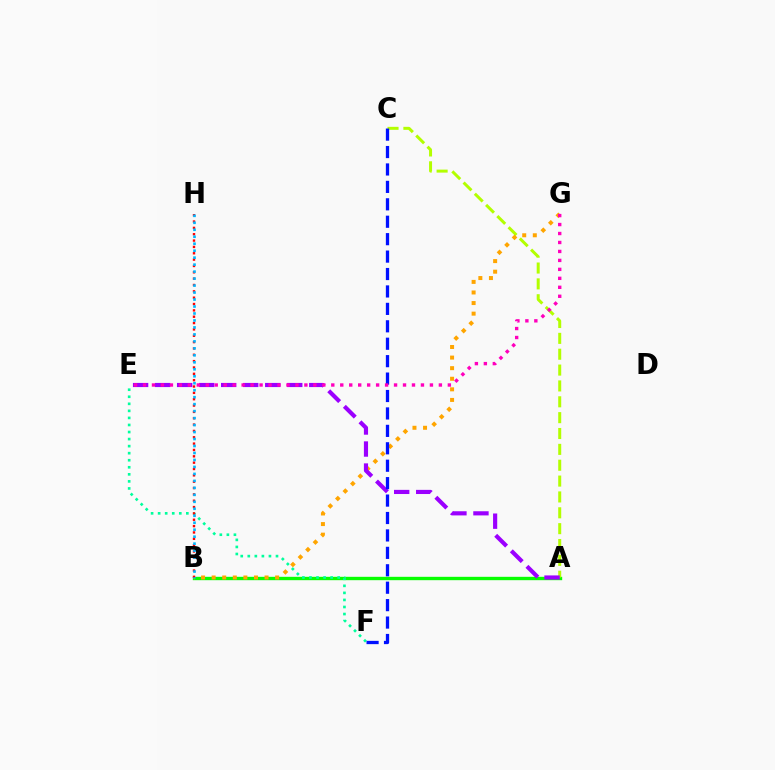{('A', 'B'): [{'color': '#08ff00', 'line_style': 'solid', 'thickness': 2.42}], ('E', 'F'): [{'color': '#00ff9d', 'line_style': 'dotted', 'thickness': 1.92}], ('A', 'C'): [{'color': '#b3ff00', 'line_style': 'dashed', 'thickness': 2.15}], ('B', 'G'): [{'color': '#ffa500', 'line_style': 'dotted', 'thickness': 2.88}], ('B', 'H'): [{'color': '#ff0000', 'line_style': 'dotted', 'thickness': 1.72}, {'color': '#00b5ff', 'line_style': 'dotted', 'thickness': 1.9}], ('A', 'E'): [{'color': '#9b00ff', 'line_style': 'dashed', 'thickness': 2.99}], ('C', 'F'): [{'color': '#0010ff', 'line_style': 'dashed', 'thickness': 2.37}], ('E', 'G'): [{'color': '#ff00bd', 'line_style': 'dotted', 'thickness': 2.44}]}